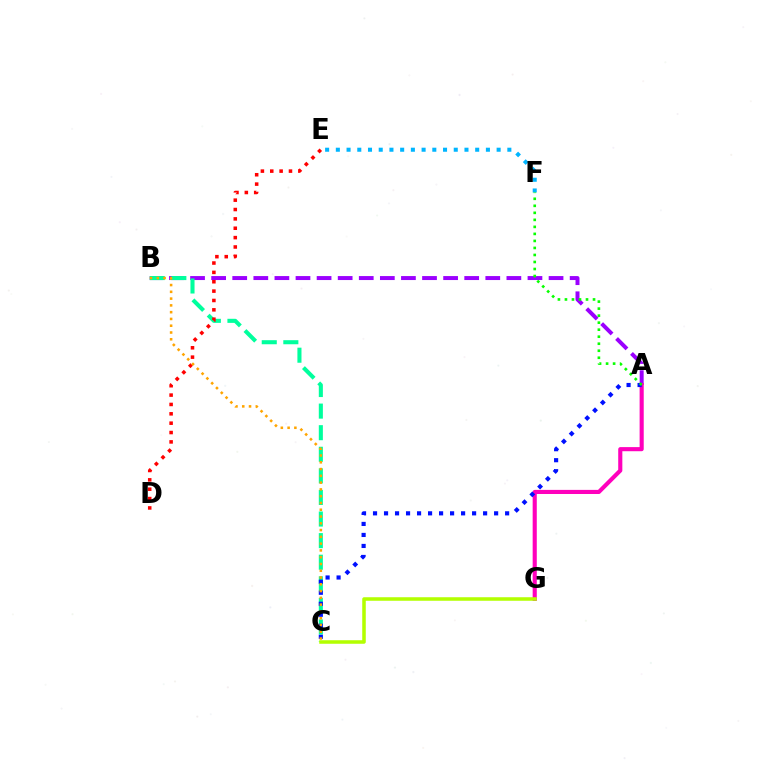{('A', 'B'): [{'color': '#9b00ff', 'line_style': 'dashed', 'thickness': 2.86}], ('A', 'G'): [{'color': '#ff00bd', 'line_style': 'solid', 'thickness': 2.96}], ('B', 'C'): [{'color': '#00ff9d', 'line_style': 'dashed', 'thickness': 2.93}, {'color': '#ffa500', 'line_style': 'dotted', 'thickness': 1.84}], ('D', 'E'): [{'color': '#ff0000', 'line_style': 'dotted', 'thickness': 2.54}], ('A', 'C'): [{'color': '#0010ff', 'line_style': 'dotted', 'thickness': 2.99}], ('E', 'F'): [{'color': '#00b5ff', 'line_style': 'dotted', 'thickness': 2.91}], ('A', 'F'): [{'color': '#08ff00', 'line_style': 'dotted', 'thickness': 1.91}], ('C', 'G'): [{'color': '#b3ff00', 'line_style': 'solid', 'thickness': 2.54}]}